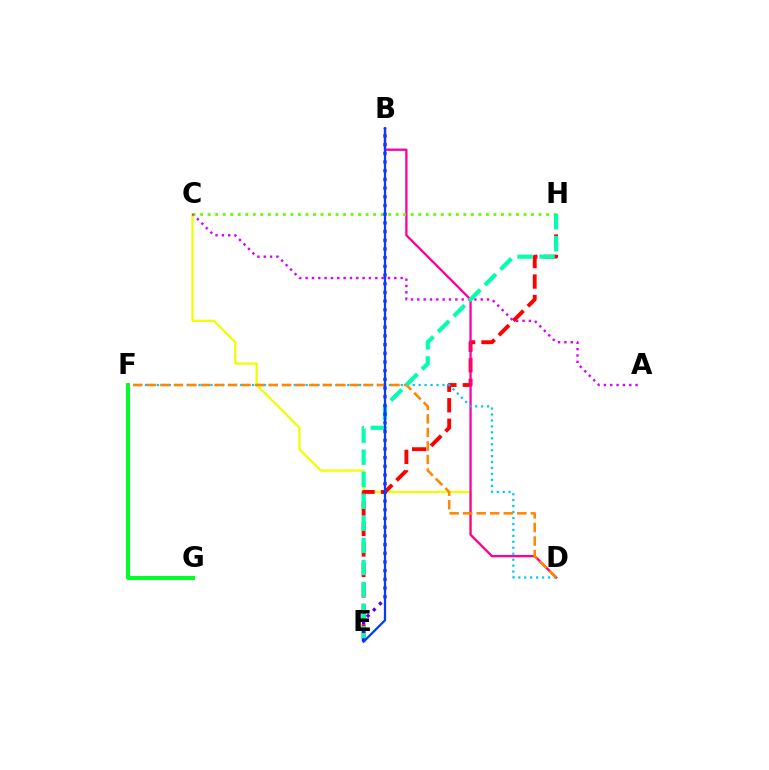{('C', 'D'): [{'color': '#eeff00', 'line_style': 'solid', 'thickness': 1.61}], ('E', 'H'): [{'color': '#ff0000', 'line_style': 'dashed', 'thickness': 2.78}, {'color': '#00ffaf', 'line_style': 'dashed', 'thickness': 3.0}], ('B', 'D'): [{'color': '#ff00a0', 'line_style': 'solid', 'thickness': 1.65}], ('F', 'G'): [{'color': '#00ff27', 'line_style': 'solid', 'thickness': 2.86}], ('D', 'F'): [{'color': '#00c7ff', 'line_style': 'dotted', 'thickness': 1.62}, {'color': '#ff8800', 'line_style': 'dashed', 'thickness': 1.84}], ('A', 'C'): [{'color': '#d600ff', 'line_style': 'dotted', 'thickness': 1.72}], ('C', 'H'): [{'color': '#66ff00', 'line_style': 'dotted', 'thickness': 2.04}], ('B', 'E'): [{'color': '#4f00ff', 'line_style': 'dotted', 'thickness': 2.36}, {'color': '#003fff', 'line_style': 'solid', 'thickness': 1.61}]}